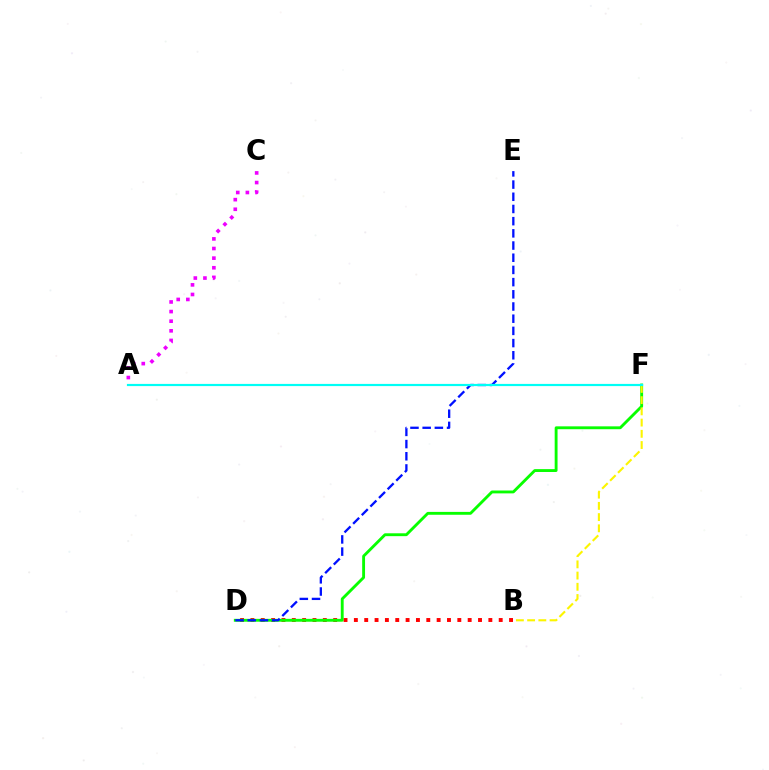{('B', 'D'): [{'color': '#ff0000', 'line_style': 'dotted', 'thickness': 2.81}], ('D', 'F'): [{'color': '#08ff00', 'line_style': 'solid', 'thickness': 2.06}], ('B', 'F'): [{'color': '#fcf500', 'line_style': 'dashed', 'thickness': 1.52}], ('D', 'E'): [{'color': '#0010ff', 'line_style': 'dashed', 'thickness': 1.66}], ('A', 'F'): [{'color': '#00fff6', 'line_style': 'solid', 'thickness': 1.57}], ('A', 'C'): [{'color': '#ee00ff', 'line_style': 'dotted', 'thickness': 2.61}]}